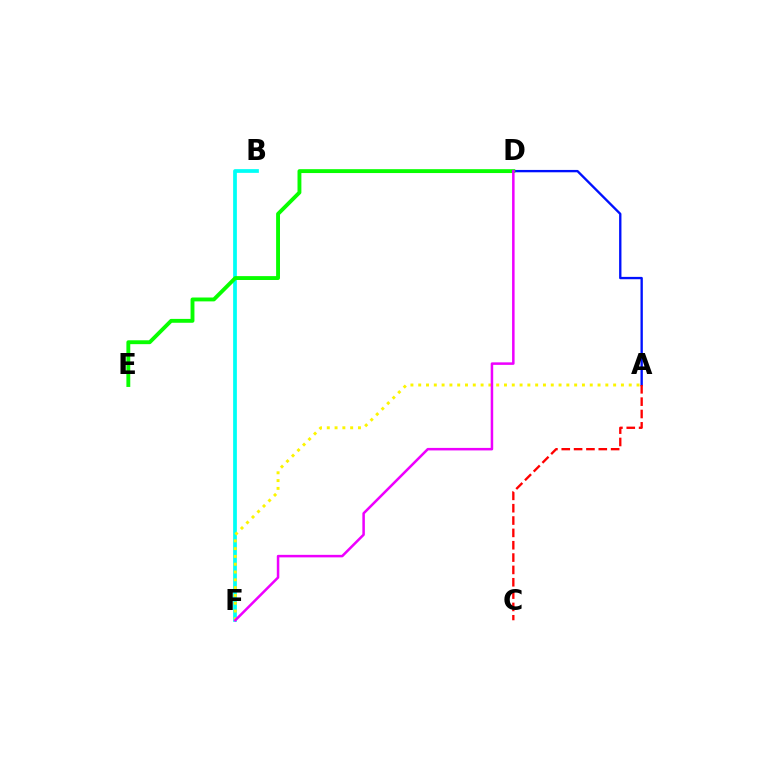{('A', 'D'): [{'color': '#0010ff', 'line_style': 'solid', 'thickness': 1.69}], ('B', 'F'): [{'color': '#00fff6', 'line_style': 'solid', 'thickness': 2.69}], ('D', 'E'): [{'color': '#08ff00', 'line_style': 'solid', 'thickness': 2.79}], ('A', 'F'): [{'color': '#fcf500', 'line_style': 'dotted', 'thickness': 2.12}], ('A', 'C'): [{'color': '#ff0000', 'line_style': 'dashed', 'thickness': 1.68}], ('D', 'F'): [{'color': '#ee00ff', 'line_style': 'solid', 'thickness': 1.81}]}